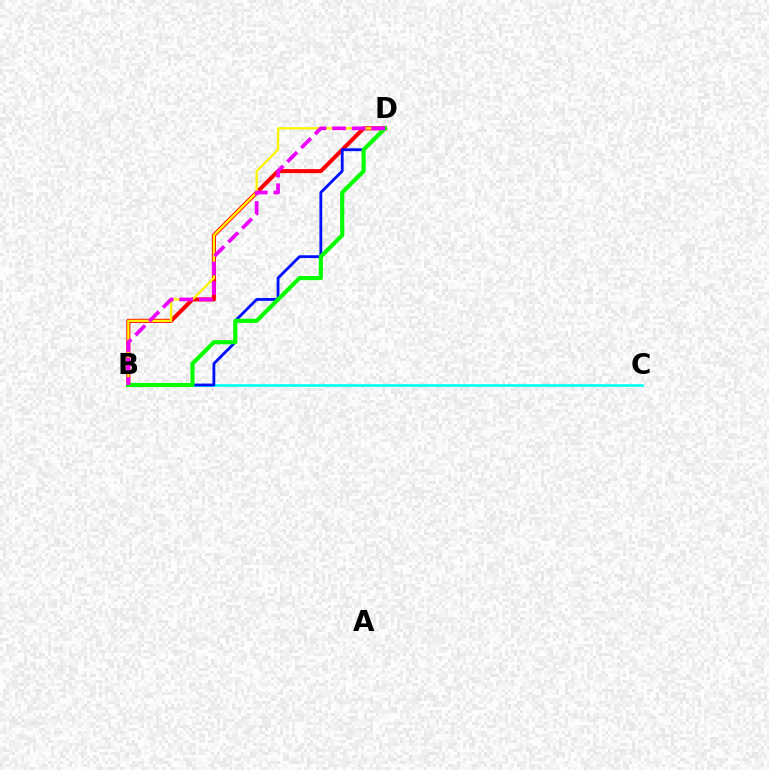{('B', 'D'): [{'color': '#ff0000', 'line_style': 'solid', 'thickness': 2.9}, {'color': '#fcf500', 'line_style': 'solid', 'thickness': 1.66}, {'color': '#0010ff', 'line_style': 'solid', 'thickness': 2.03}, {'color': '#08ff00', 'line_style': 'solid', 'thickness': 2.97}, {'color': '#ee00ff', 'line_style': 'dashed', 'thickness': 2.66}], ('B', 'C'): [{'color': '#00fff6', 'line_style': 'solid', 'thickness': 1.91}]}